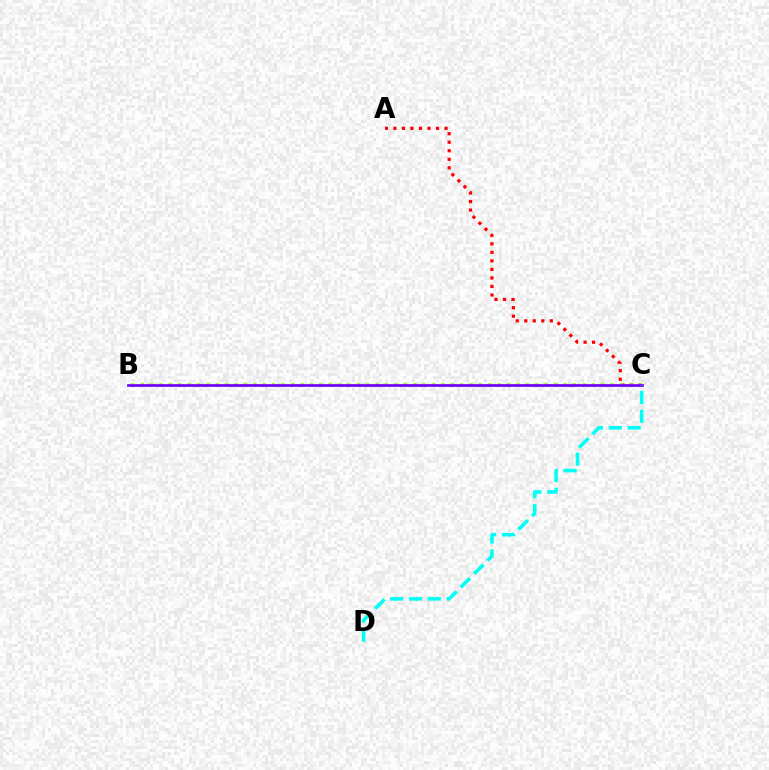{('A', 'C'): [{'color': '#ff0000', 'line_style': 'dotted', 'thickness': 2.32}], ('B', 'C'): [{'color': '#84ff00', 'line_style': 'dotted', 'thickness': 2.55}, {'color': '#7200ff', 'line_style': 'solid', 'thickness': 1.96}], ('C', 'D'): [{'color': '#00fff6', 'line_style': 'dashed', 'thickness': 2.56}]}